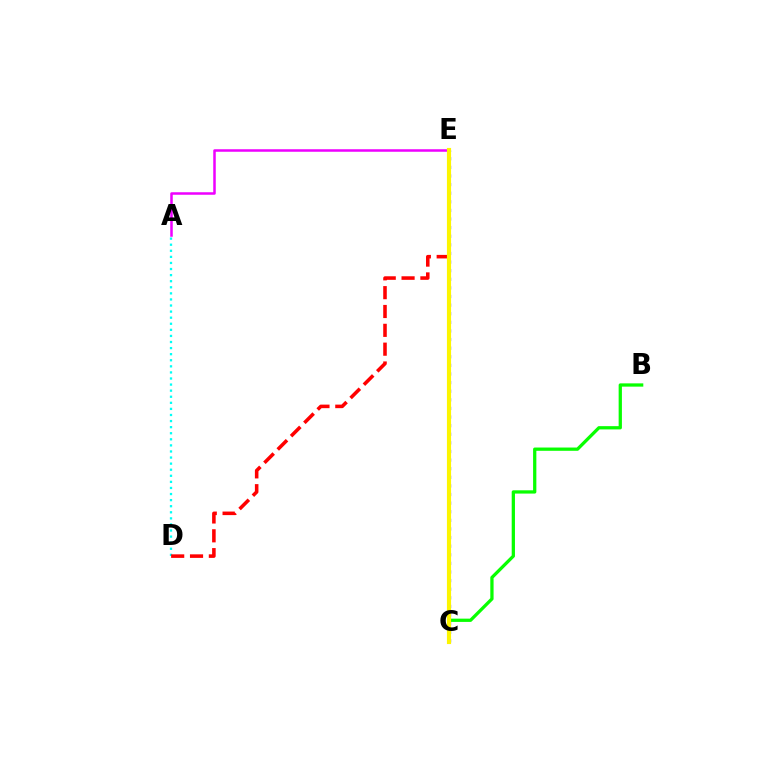{('C', 'E'): [{'color': '#0010ff', 'line_style': 'dotted', 'thickness': 2.34}, {'color': '#fcf500', 'line_style': 'solid', 'thickness': 2.98}], ('A', 'D'): [{'color': '#00fff6', 'line_style': 'dotted', 'thickness': 1.65}], ('B', 'C'): [{'color': '#08ff00', 'line_style': 'solid', 'thickness': 2.35}], ('D', 'E'): [{'color': '#ff0000', 'line_style': 'dashed', 'thickness': 2.56}], ('A', 'E'): [{'color': '#ee00ff', 'line_style': 'solid', 'thickness': 1.81}]}